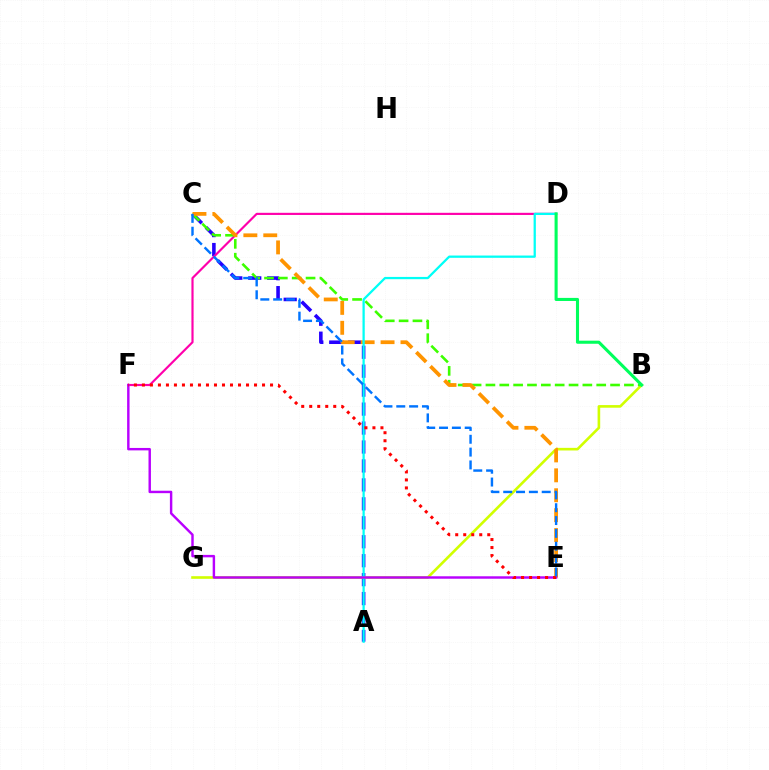{('A', 'C'): [{'color': '#2500ff', 'line_style': 'dashed', 'thickness': 2.57}], ('D', 'F'): [{'color': '#ff00ac', 'line_style': 'solid', 'thickness': 1.56}], ('B', 'G'): [{'color': '#d1ff00', 'line_style': 'solid', 'thickness': 1.89}], ('B', 'C'): [{'color': '#3dff00', 'line_style': 'dashed', 'thickness': 1.88}], ('C', 'E'): [{'color': '#ff9400', 'line_style': 'dashed', 'thickness': 2.71}, {'color': '#0074ff', 'line_style': 'dashed', 'thickness': 1.74}], ('A', 'D'): [{'color': '#00fff6', 'line_style': 'solid', 'thickness': 1.63}], ('B', 'D'): [{'color': '#00ff5c', 'line_style': 'solid', 'thickness': 2.22}], ('E', 'F'): [{'color': '#b900ff', 'line_style': 'solid', 'thickness': 1.75}, {'color': '#ff0000', 'line_style': 'dotted', 'thickness': 2.18}]}